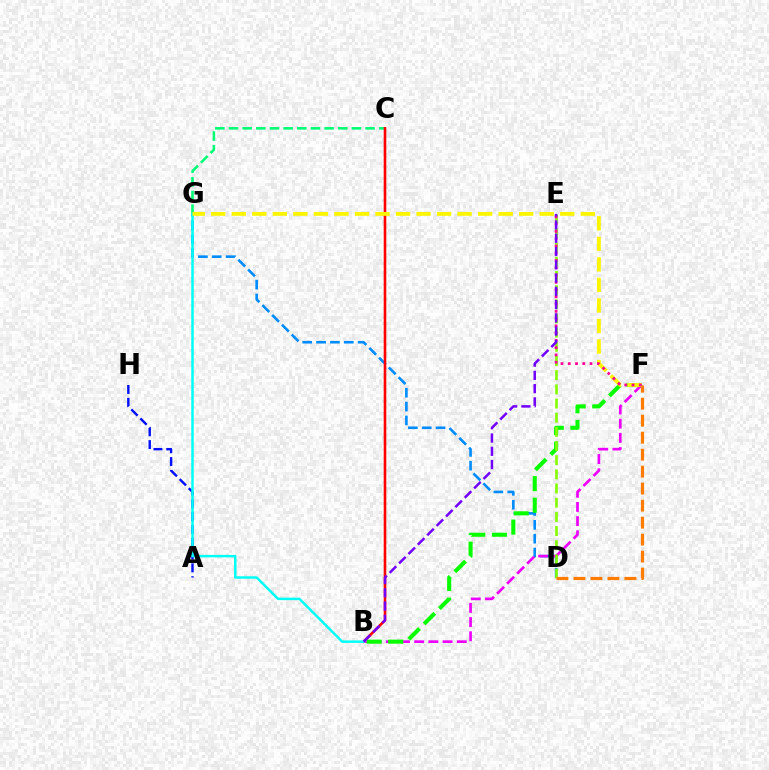{('D', 'G'): [{'color': '#008cff', 'line_style': 'dashed', 'thickness': 1.88}], ('C', 'G'): [{'color': '#00ff74', 'line_style': 'dashed', 'thickness': 1.86}], ('B', 'C'): [{'color': '#ff0000', 'line_style': 'solid', 'thickness': 1.87}], ('B', 'F'): [{'color': '#ee00ff', 'line_style': 'dashed', 'thickness': 1.93}, {'color': '#08ff00', 'line_style': 'dashed', 'thickness': 2.94}], ('D', 'E'): [{'color': '#84ff00', 'line_style': 'dashed', 'thickness': 1.93}], ('D', 'F'): [{'color': '#ff7c00', 'line_style': 'dashed', 'thickness': 2.31}], ('A', 'H'): [{'color': '#0010ff', 'line_style': 'dashed', 'thickness': 1.74}], ('B', 'G'): [{'color': '#00fff6', 'line_style': 'solid', 'thickness': 1.78}], ('F', 'G'): [{'color': '#fcf500', 'line_style': 'dashed', 'thickness': 2.79}], ('E', 'F'): [{'color': '#ff0094', 'line_style': 'dotted', 'thickness': 1.97}], ('B', 'E'): [{'color': '#7200ff', 'line_style': 'dashed', 'thickness': 1.8}]}